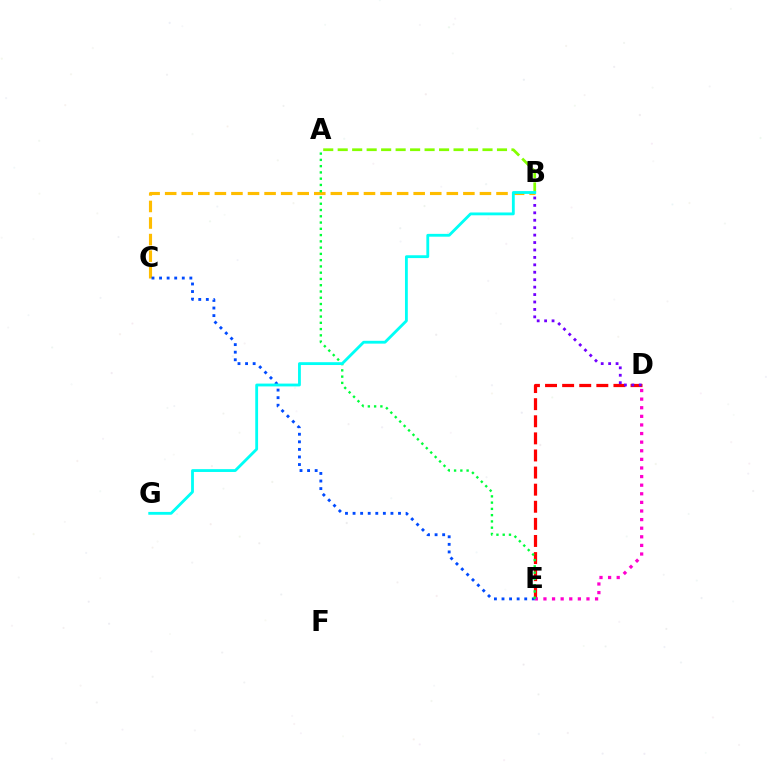{('D', 'E'): [{'color': '#ff0000', 'line_style': 'dashed', 'thickness': 2.32}, {'color': '#ff00cf', 'line_style': 'dotted', 'thickness': 2.34}], ('B', 'C'): [{'color': '#ffbd00', 'line_style': 'dashed', 'thickness': 2.25}], ('A', 'B'): [{'color': '#84ff00', 'line_style': 'dashed', 'thickness': 1.97}], ('C', 'E'): [{'color': '#004bff', 'line_style': 'dotted', 'thickness': 2.06}], ('B', 'D'): [{'color': '#7200ff', 'line_style': 'dotted', 'thickness': 2.02}], ('A', 'E'): [{'color': '#00ff39', 'line_style': 'dotted', 'thickness': 1.7}], ('B', 'G'): [{'color': '#00fff6', 'line_style': 'solid', 'thickness': 2.04}]}